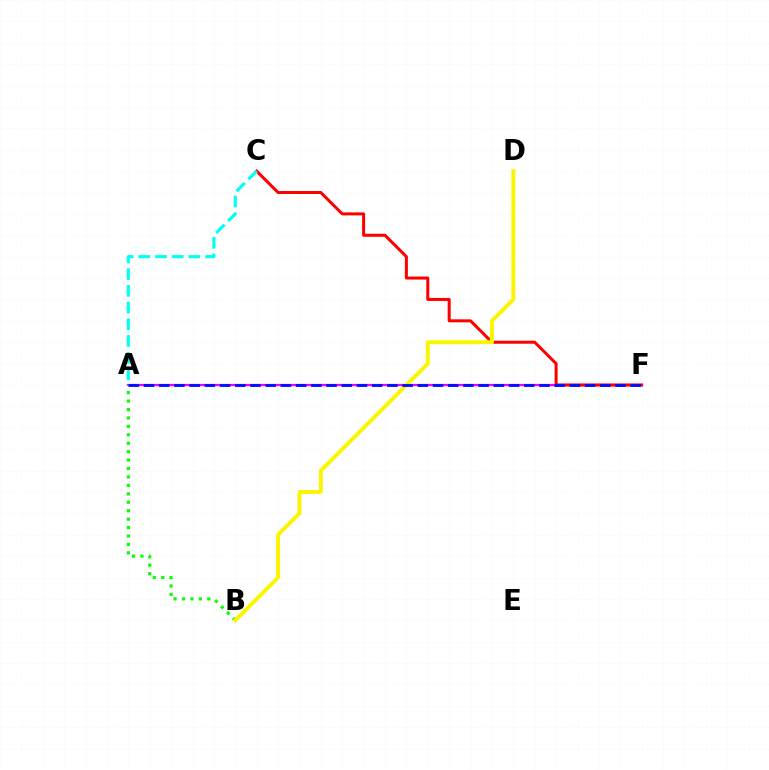{('A', 'F'): [{'color': '#ee00ff', 'line_style': 'solid', 'thickness': 1.6}, {'color': '#0010ff', 'line_style': 'dashed', 'thickness': 2.07}], ('C', 'F'): [{'color': '#ff0000', 'line_style': 'solid', 'thickness': 2.17}], ('A', 'B'): [{'color': '#08ff00', 'line_style': 'dotted', 'thickness': 2.29}], ('A', 'C'): [{'color': '#00fff6', 'line_style': 'dashed', 'thickness': 2.27}], ('B', 'D'): [{'color': '#fcf500', 'line_style': 'solid', 'thickness': 2.82}]}